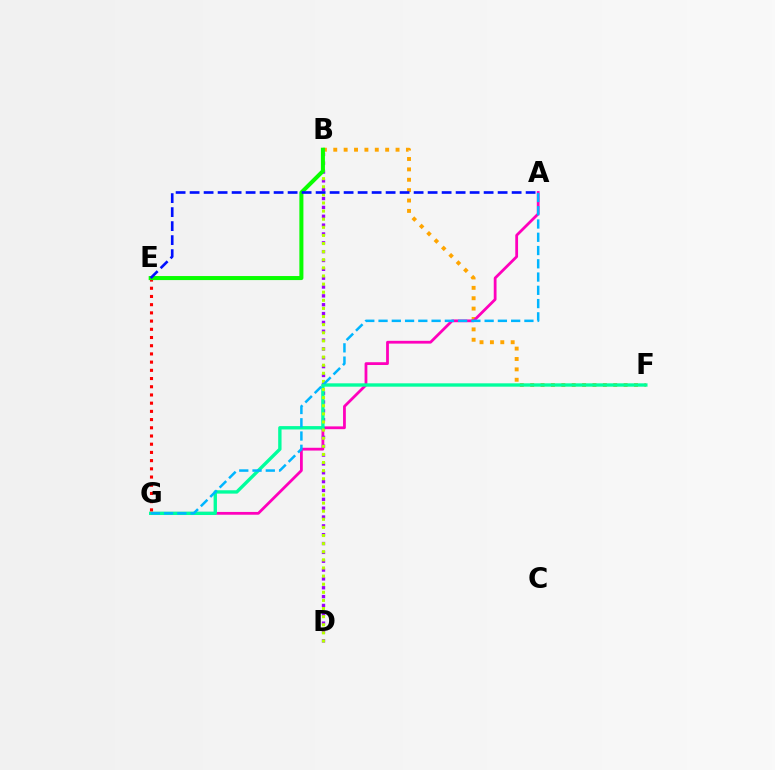{('B', 'F'): [{'color': '#ffa500', 'line_style': 'dotted', 'thickness': 2.82}], ('A', 'G'): [{'color': '#ff00bd', 'line_style': 'solid', 'thickness': 2.0}, {'color': '#00b5ff', 'line_style': 'dashed', 'thickness': 1.8}], ('B', 'D'): [{'color': '#9b00ff', 'line_style': 'dotted', 'thickness': 2.4}, {'color': '#b3ff00', 'line_style': 'dotted', 'thickness': 2.2}], ('F', 'G'): [{'color': '#00ff9d', 'line_style': 'solid', 'thickness': 2.42}], ('E', 'G'): [{'color': '#ff0000', 'line_style': 'dotted', 'thickness': 2.23}], ('B', 'E'): [{'color': '#08ff00', 'line_style': 'solid', 'thickness': 2.9}], ('A', 'E'): [{'color': '#0010ff', 'line_style': 'dashed', 'thickness': 1.9}]}